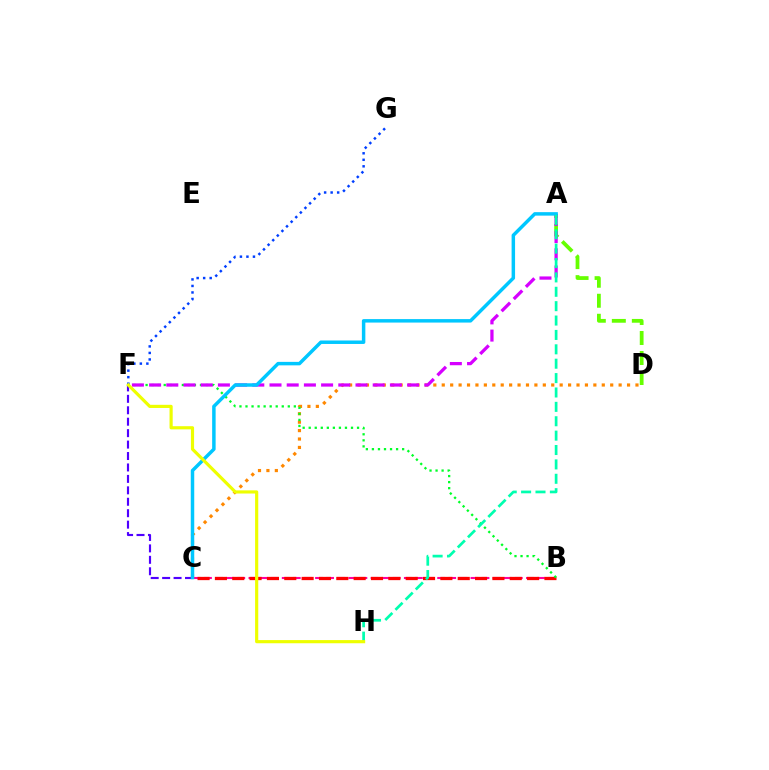{('A', 'D'): [{'color': '#66ff00', 'line_style': 'dashed', 'thickness': 2.72}], ('B', 'C'): [{'color': '#ff00a0', 'line_style': 'dashed', 'thickness': 1.51}, {'color': '#ff0000', 'line_style': 'dashed', 'thickness': 2.36}], ('C', 'F'): [{'color': '#4f00ff', 'line_style': 'dashed', 'thickness': 1.55}], ('C', 'D'): [{'color': '#ff8800', 'line_style': 'dotted', 'thickness': 2.29}], ('F', 'G'): [{'color': '#003fff', 'line_style': 'dotted', 'thickness': 1.77}], ('B', 'F'): [{'color': '#00ff27', 'line_style': 'dotted', 'thickness': 1.64}], ('A', 'F'): [{'color': '#d600ff', 'line_style': 'dashed', 'thickness': 2.34}], ('A', 'C'): [{'color': '#00c7ff', 'line_style': 'solid', 'thickness': 2.5}], ('A', 'H'): [{'color': '#00ffaf', 'line_style': 'dashed', 'thickness': 1.95}], ('F', 'H'): [{'color': '#eeff00', 'line_style': 'solid', 'thickness': 2.28}]}